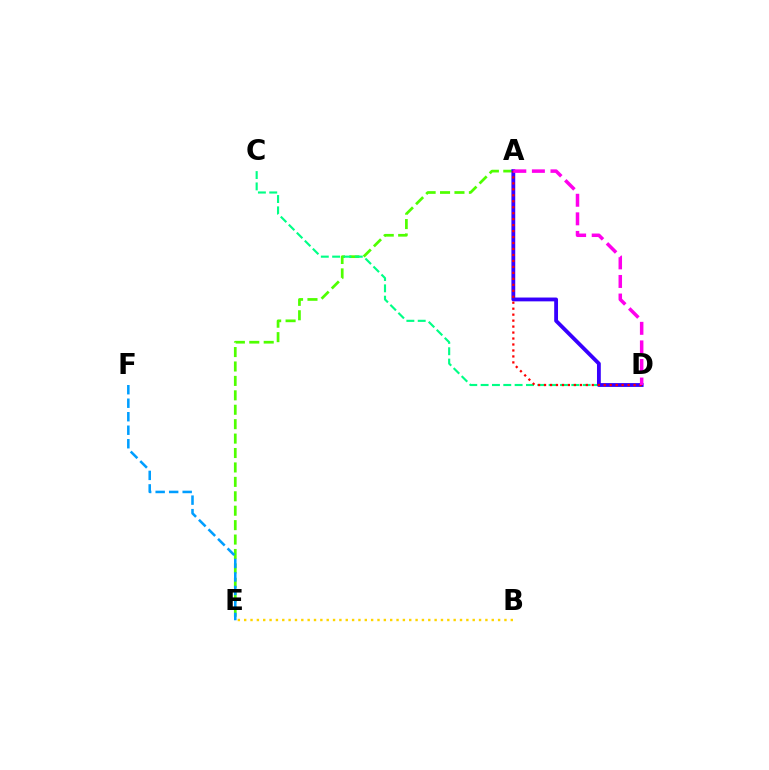{('A', 'E'): [{'color': '#4fff00', 'line_style': 'dashed', 'thickness': 1.96}], ('C', 'D'): [{'color': '#00ff86', 'line_style': 'dashed', 'thickness': 1.54}], ('A', 'D'): [{'color': '#3700ff', 'line_style': 'solid', 'thickness': 2.75}, {'color': '#ff0000', 'line_style': 'dotted', 'thickness': 1.62}, {'color': '#ff00ed', 'line_style': 'dashed', 'thickness': 2.52}], ('E', 'F'): [{'color': '#009eff', 'line_style': 'dashed', 'thickness': 1.83}], ('B', 'E'): [{'color': '#ffd500', 'line_style': 'dotted', 'thickness': 1.72}]}